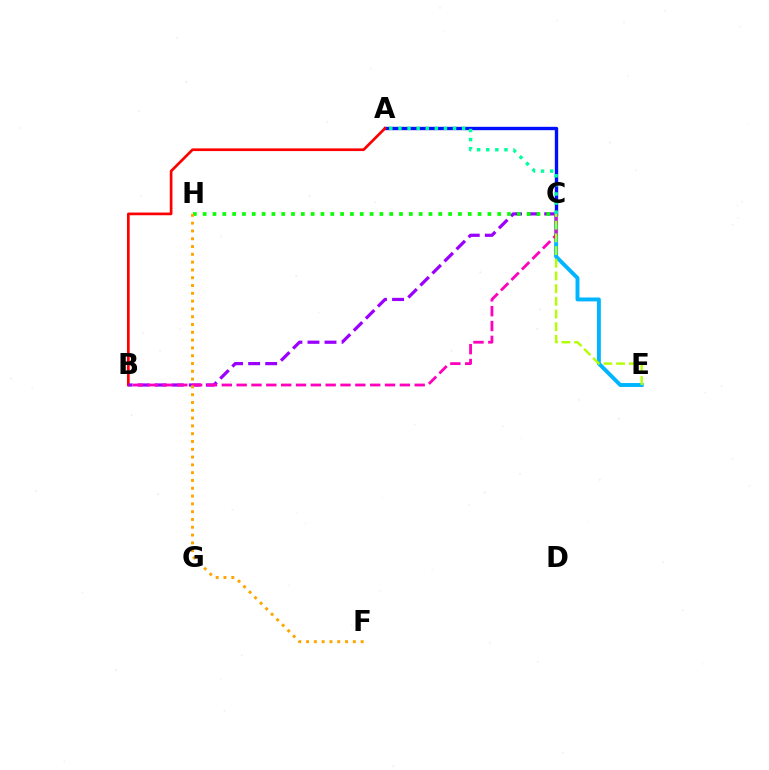{('A', 'C'): [{'color': '#0010ff', 'line_style': 'solid', 'thickness': 2.41}, {'color': '#00ff9d', 'line_style': 'dotted', 'thickness': 2.47}], ('A', 'B'): [{'color': '#ff0000', 'line_style': 'solid', 'thickness': 1.94}], ('B', 'C'): [{'color': '#9b00ff', 'line_style': 'dashed', 'thickness': 2.32}, {'color': '#ff00bd', 'line_style': 'dashed', 'thickness': 2.02}], ('C', 'E'): [{'color': '#00b5ff', 'line_style': 'solid', 'thickness': 2.82}, {'color': '#b3ff00', 'line_style': 'dashed', 'thickness': 1.72}], ('C', 'H'): [{'color': '#08ff00', 'line_style': 'dotted', 'thickness': 2.67}], ('F', 'H'): [{'color': '#ffa500', 'line_style': 'dotted', 'thickness': 2.12}]}